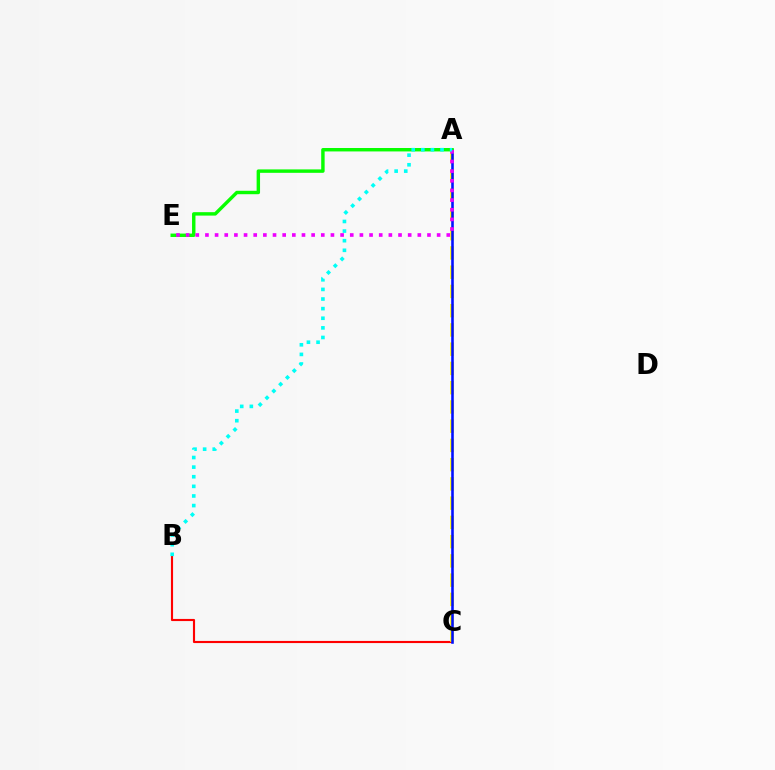{('B', 'C'): [{'color': '#ff0000', 'line_style': 'solid', 'thickness': 1.53}], ('A', 'C'): [{'color': '#fcf500', 'line_style': 'dashed', 'thickness': 2.61}, {'color': '#0010ff', 'line_style': 'solid', 'thickness': 1.86}], ('A', 'E'): [{'color': '#08ff00', 'line_style': 'solid', 'thickness': 2.47}, {'color': '#ee00ff', 'line_style': 'dotted', 'thickness': 2.62}], ('A', 'B'): [{'color': '#00fff6', 'line_style': 'dotted', 'thickness': 2.61}]}